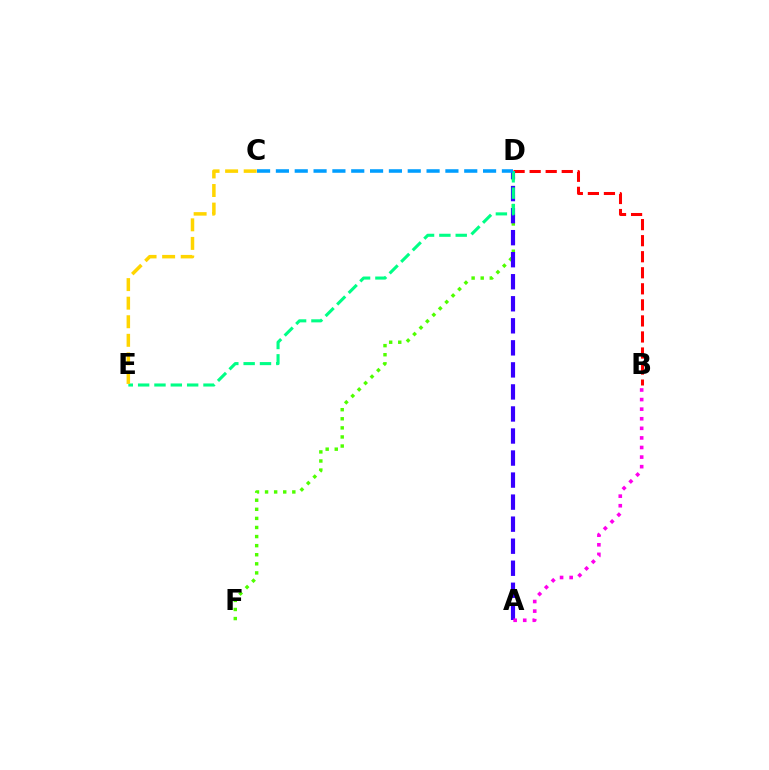{('B', 'D'): [{'color': '#ff0000', 'line_style': 'dashed', 'thickness': 2.18}], ('D', 'F'): [{'color': '#4fff00', 'line_style': 'dotted', 'thickness': 2.47}], ('A', 'D'): [{'color': '#3700ff', 'line_style': 'dashed', 'thickness': 2.99}], ('A', 'B'): [{'color': '#ff00ed', 'line_style': 'dotted', 'thickness': 2.6}], ('D', 'E'): [{'color': '#00ff86', 'line_style': 'dashed', 'thickness': 2.22}], ('C', 'D'): [{'color': '#009eff', 'line_style': 'dashed', 'thickness': 2.56}], ('C', 'E'): [{'color': '#ffd500', 'line_style': 'dashed', 'thickness': 2.52}]}